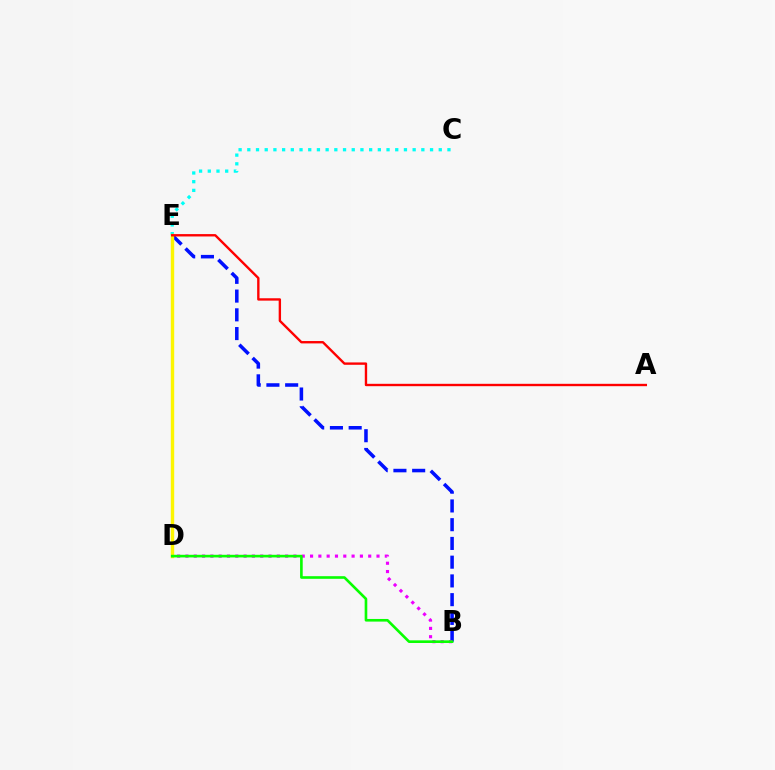{('B', 'E'): [{'color': '#0010ff', 'line_style': 'dashed', 'thickness': 2.55}], ('C', 'E'): [{'color': '#00fff6', 'line_style': 'dotted', 'thickness': 2.36}], ('B', 'D'): [{'color': '#ee00ff', 'line_style': 'dotted', 'thickness': 2.26}, {'color': '#08ff00', 'line_style': 'solid', 'thickness': 1.9}], ('D', 'E'): [{'color': '#fcf500', 'line_style': 'solid', 'thickness': 2.45}], ('A', 'E'): [{'color': '#ff0000', 'line_style': 'solid', 'thickness': 1.71}]}